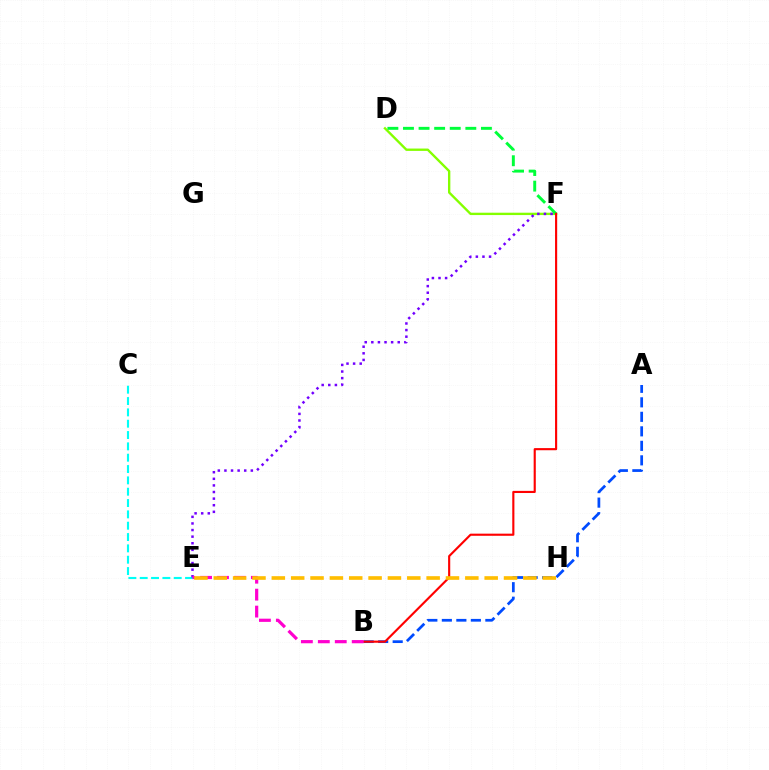{('D', 'F'): [{'color': '#84ff00', 'line_style': 'solid', 'thickness': 1.7}, {'color': '#00ff39', 'line_style': 'dashed', 'thickness': 2.12}], ('A', 'B'): [{'color': '#004bff', 'line_style': 'dashed', 'thickness': 1.97}], ('C', 'E'): [{'color': '#00fff6', 'line_style': 'dashed', 'thickness': 1.54}], ('B', 'F'): [{'color': '#ff0000', 'line_style': 'solid', 'thickness': 1.54}], ('E', 'F'): [{'color': '#7200ff', 'line_style': 'dotted', 'thickness': 1.79}], ('B', 'E'): [{'color': '#ff00cf', 'line_style': 'dashed', 'thickness': 2.3}], ('E', 'H'): [{'color': '#ffbd00', 'line_style': 'dashed', 'thickness': 2.63}]}